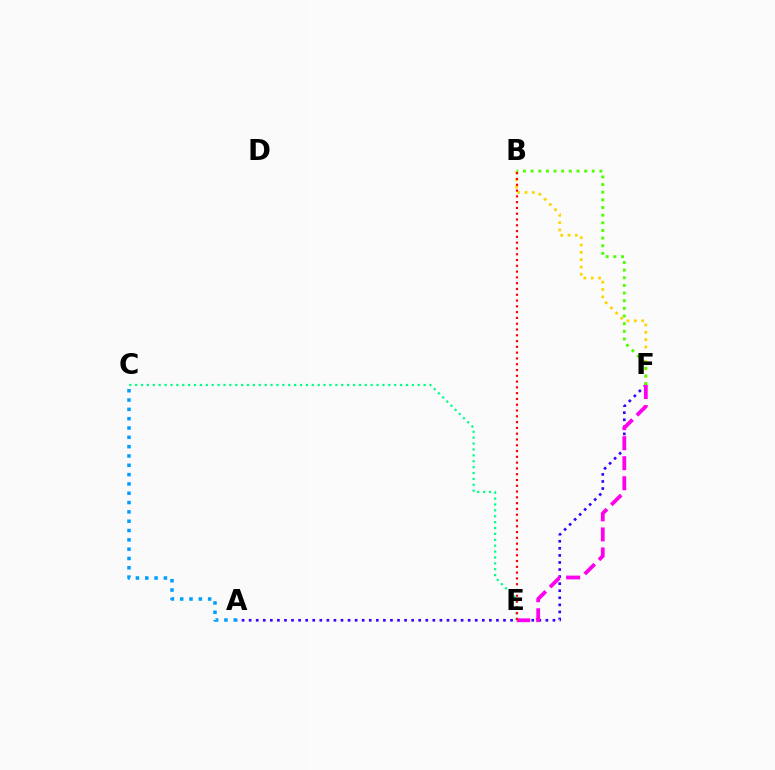{('A', 'F'): [{'color': '#3700ff', 'line_style': 'dotted', 'thickness': 1.92}], ('A', 'C'): [{'color': '#009eff', 'line_style': 'dotted', 'thickness': 2.53}], ('E', 'F'): [{'color': '#ff00ed', 'line_style': 'dashed', 'thickness': 2.72}], ('B', 'F'): [{'color': '#ffd500', 'line_style': 'dotted', 'thickness': 1.99}, {'color': '#4fff00', 'line_style': 'dotted', 'thickness': 2.08}], ('C', 'E'): [{'color': '#00ff86', 'line_style': 'dotted', 'thickness': 1.6}], ('B', 'E'): [{'color': '#ff0000', 'line_style': 'dotted', 'thickness': 1.57}]}